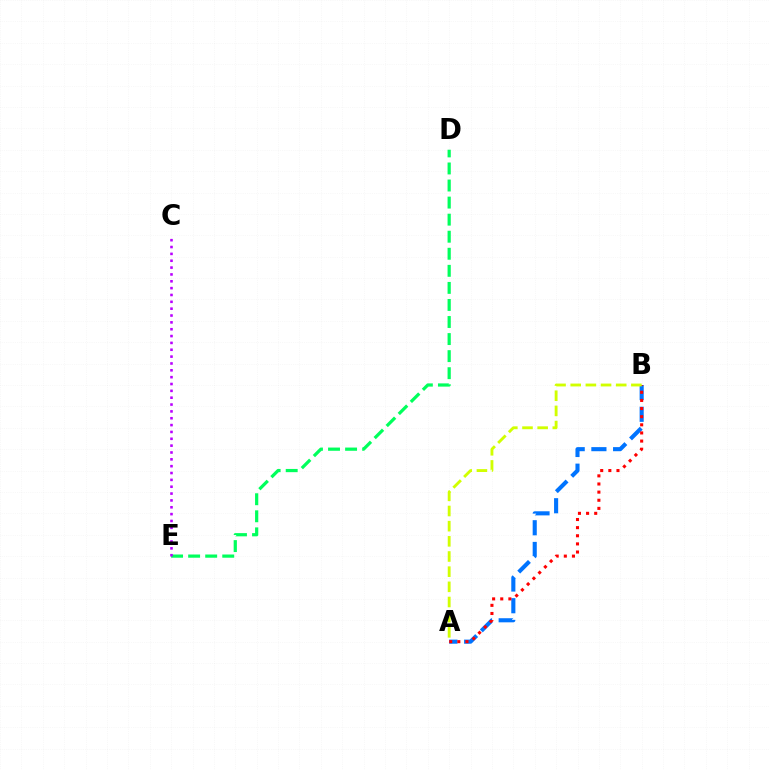{('D', 'E'): [{'color': '#00ff5c', 'line_style': 'dashed', 'thickness': 2.32}], ('A', 'B'): [{'color': '#0074ff', 'line_style': 'dashed', 'thickness': 2.95}, {'color': '#ff0000', 'line_style': 'dotted', 'thickness': 2.21}, {'color': '#d1ff00', 'line_style': 'dashed', 'thickness': 2.06}], ('C', 'E'): [{'color': '#b900ff', 'line_style': 'dotted', 'thickness': 1.86}]}